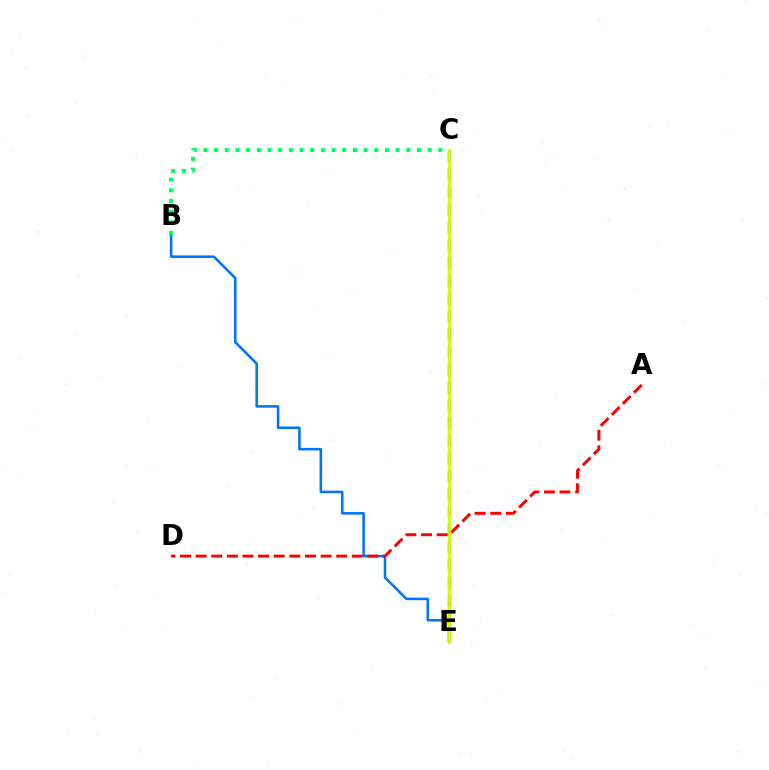{('B', 'E'): [{'color': '#0074ff', 'line_style': 'solid', 'thickness': 1.84}], ('A', 'D'): [{'color': '#ff0000', 'line_style': 'dashed', 'thickness': 2.12}], ('C', 'E'): [{'color': '#b900ff', 'line_style': 'dashed', 'thickness': 2.41}, {'color': '#d1ff00', 'line_style': 'solid', 'thickness': 2.04}], ('B', 'C'): [{'color': '#00ff5c', 'line_style': 'dotted', 'thickness': 2.9}]}